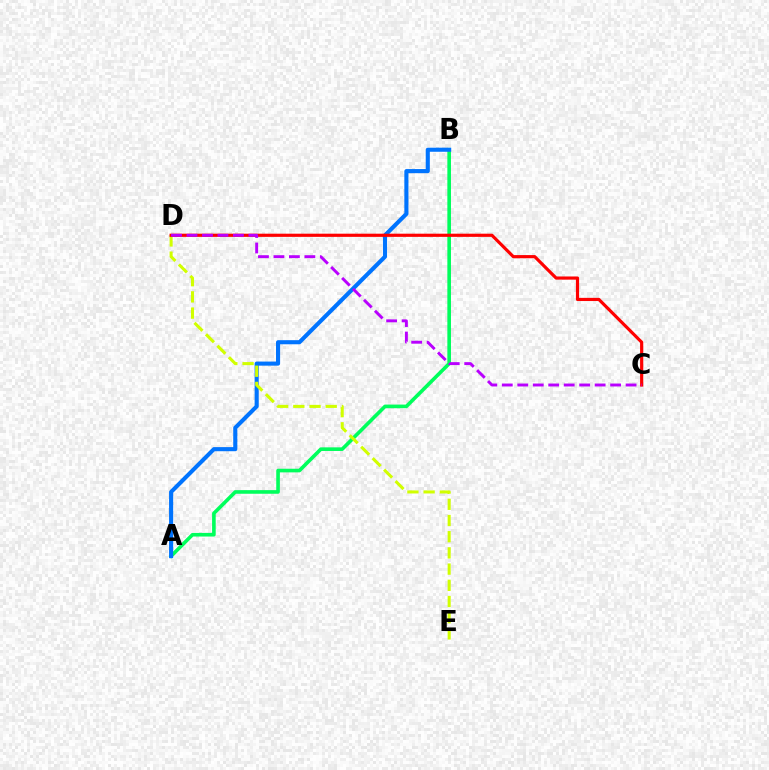{('A', 'B'): [{'color': '#00ff5c', 'line_style': 'solid', 'thickness': 2.61}, {'color': '#0074ff', 'line_style': 'solid', 'thickness': 2.95}], ('D', 'E'): [{'color': '#d1ff00', 'line_style': 'dashed', 'thickness': 2.2}], ('C', 'D'): [{'color': '#ff0000', 'line_style': 'solid', 'thickness': 2.28}, {'color': '#b900ff', 'line_style': 'dashed', 'thickness': 2.1}]}